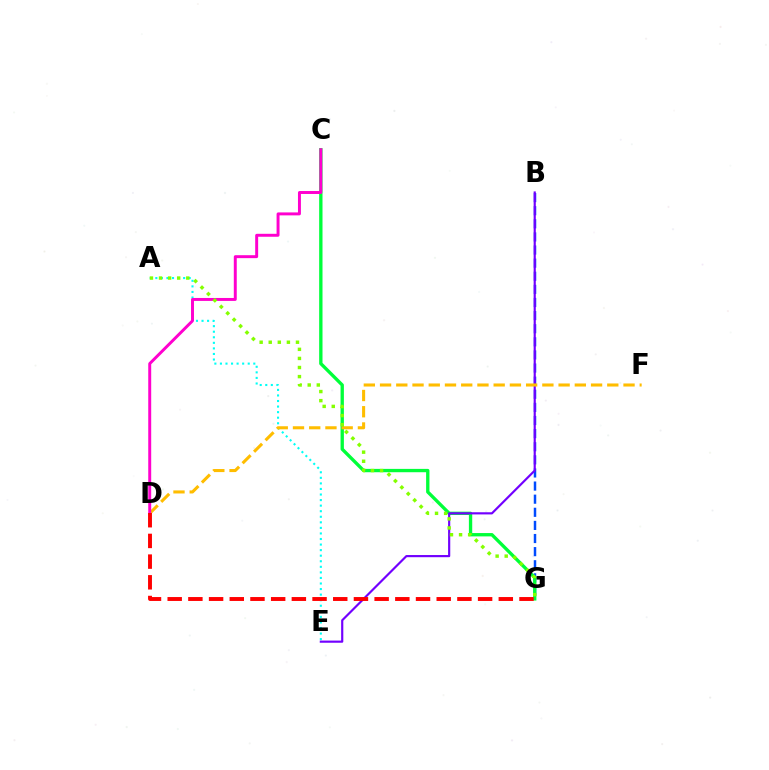{('A', 'E'): [{'color': '#00fff6', 'line_style': 'dotted', 'thickness': 1.51}], ('B', 'G'): [{'color': '#004bff', 'line_style': 'dashed', 'thickness': 1.78}], ('C', 'G'): [{'color': '#00ff39', 'line_style': 'solid', 'thickness': 2.4}], ('B', 'E'): [{'color': '#7200ff', 'line_style': 'solid', 'thickness': 1.56}], ('D', 'F'): [{'color': '#ffbd00', 'line_style': 'dashed', 'thickness': 2.21}], ('C', 'D'): [{'color': '#ff00cf', 'line_style': 'solid', 'thickness': 2.13}], ('D', 'G'): [{'color': '#ff0000', 'line_style': 'dashed', 'thickness': 2.81}], ('A', 'G'): [{'color': '#84ff00', 'line_style': 'dotted', 'thickness': 2.47}]}